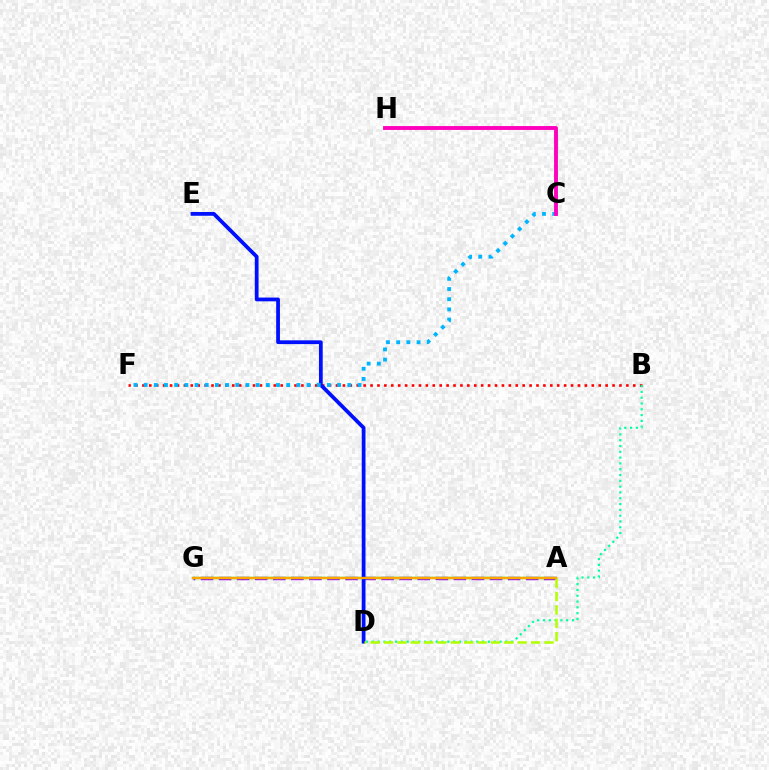{('B', 'F'): [{'color': '#ff0000', 'line_style': 'dotted', 'thickness': 1.88}], ('B', 'D'): [{'color': '#00ff9d', 'line_style': 'dotted', 'thickness': 1.58}], ('A', 'G'): [{'color': '#9b00ff', 'line_style': 'dashed', 'thickness': 2.45}, {'color': '#08ff00', 'line_style': 'solid', 'thickness': 1.66}, {'color': '#ffa500', 'line_style': 'solid', 'thickness': 1.68}], ('D', 'E'): [{'color': '#0010ff', 'line_style': 'solid', 'thickness': 2.71}], ('C', 'F'): [{'color': '#00b5ff', 'line_style': 'dotted', 'thickness': 2.77}], ('C', 'H'): [{'color': '#ff00bd', 'line_style': 'solid', 'thickness': 2.79}], ('A', 'D'): [{'color': '#b3ff00', 'line_style': 'dashed', 'thickness': 1.82}]}